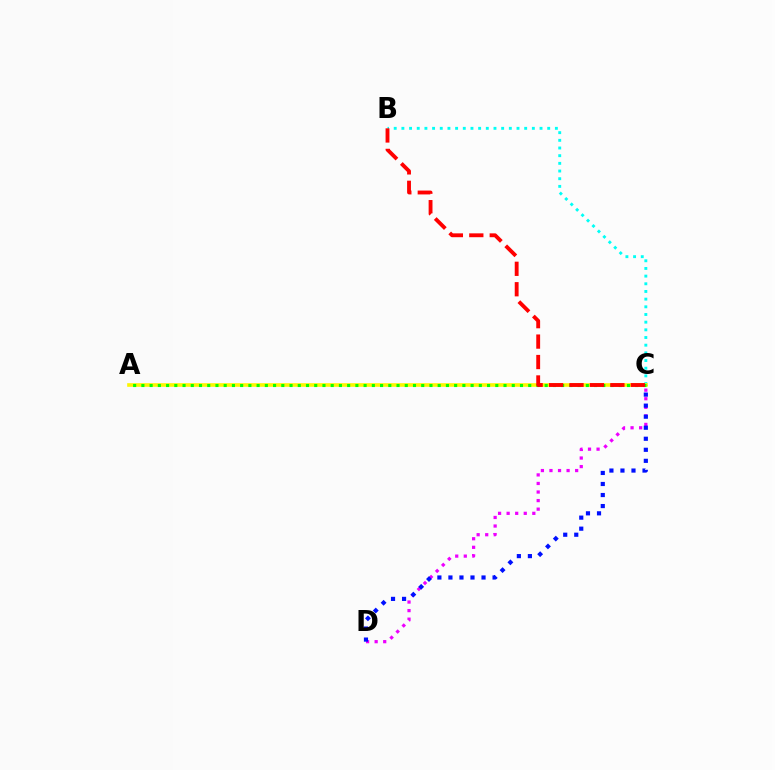{('C', 'D'): [{'color': '#ee00ff', 'line_style': 'dotted', 'thickness': 2.33}, {'color': '#0010ff', 'line_style': 'dotted', 'thickness': 3.0}], ('B', 'C'): [{'color': '#00fff6', 'line_style': 'dotted', 'thickness': 2.09}, {'color': '#ff0000', 'line_style': 'dashed', 'thickness': 2.78}], ('A', 'C'): [{'color': '#fcf500', 'line_style': 'solid', 'thickness': 2.61}, {'color': '#08ff00', 'line_style': 'dotted', 'thickness': 2.24}]}